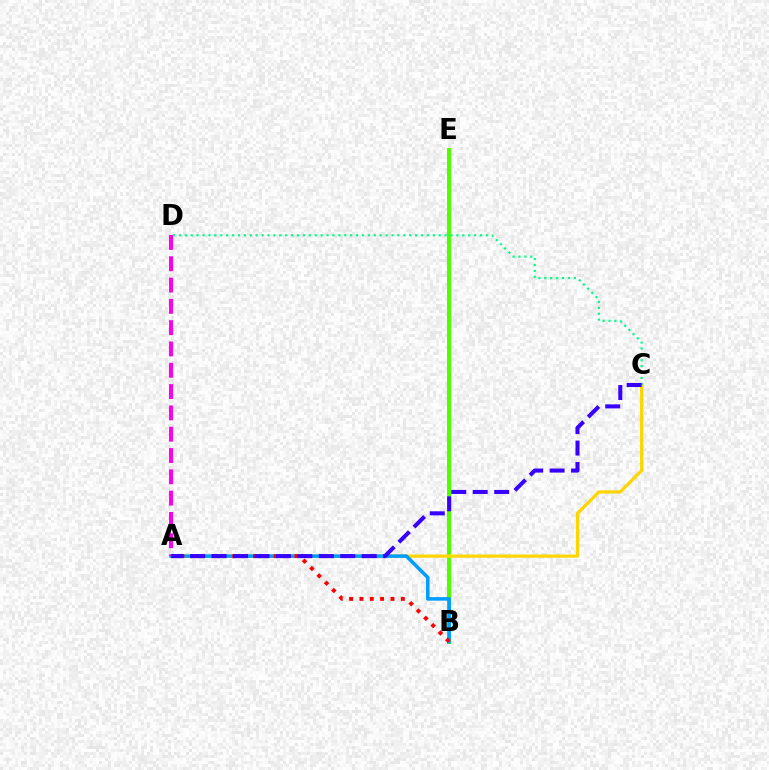{('B', 'E'): [{'color': '#4fff00', 'line_style': 'solid', 'thickness': 2.87}], ('A', 'C'): [{'color': '#ffd500', 'line_style': 'solid', 'thickness': 2.31}, {'color': '#3700ff', 'line_style': 'dashed', 'thickness': 2.91}], ('A', 'B'): [{'color': '#009eff', 'line_style': 'solid', 'thickness': 2.55}, {'color': '#ff0000', 'line_style': 'dotted', 'thickness': 2.81}], ('C', 'D'): [{'color': '#00ff86', 'line_style': 'dotted', 'thickness': 1.6}], ('A', 'D'): [{'color': '#ff00ed', 'line_style': 'dashed', 'thickness': 2.89}]}